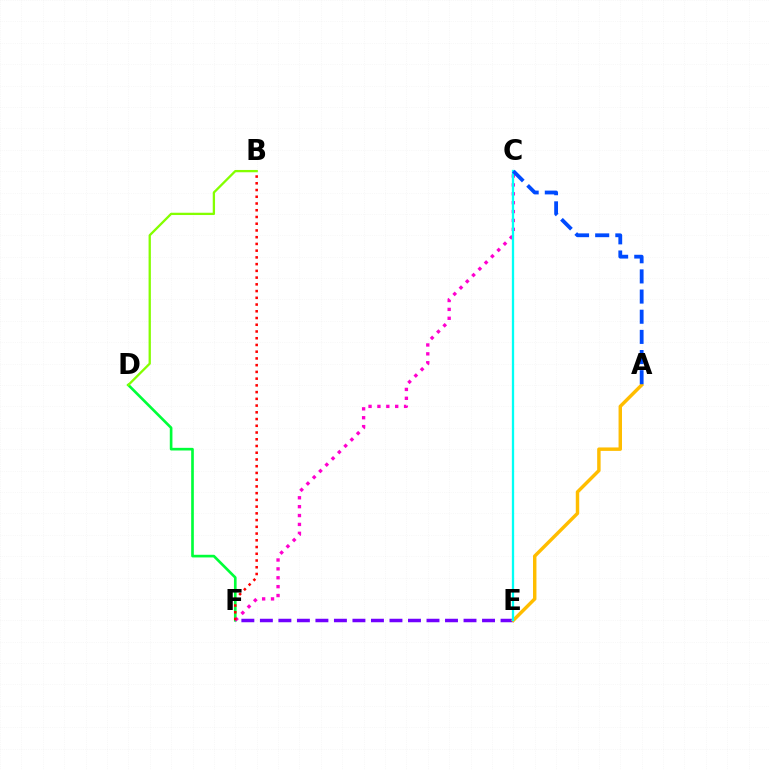{('D', 'F'): [{'color': '#00ff39', 'line_style': 'solid', 'thickness': 1.91}], ('B', 'D'): [{'color': '#84ff00', 'line_style': 'solid', 'thickness': 1.66}], ('E', 'F'): [{'color': '#7200ff', 'line_style': 'dashed', 'thickness': 2.51}], ('A', 'E'): [{'color': '#ffbd00', 'line_style': 'solid', 'thickness': 2.48}], ('C', 'F'): [{'color': '#ff00cf', 'line_style': 'dotted', 'thickness': 2.41}], ('B', 'F'): [{'color': '#ff0000', 'line_style': 'dotted', 'thickness': 1.83}], ('C', 'E'): [{'color': '#00fff6', 'line_style': 'solid', 'thickness': 1.65}], ('A', 'C'): [{'color': '#004bff', 'line_style': 'dashed', 'thickness': 2.74}]}